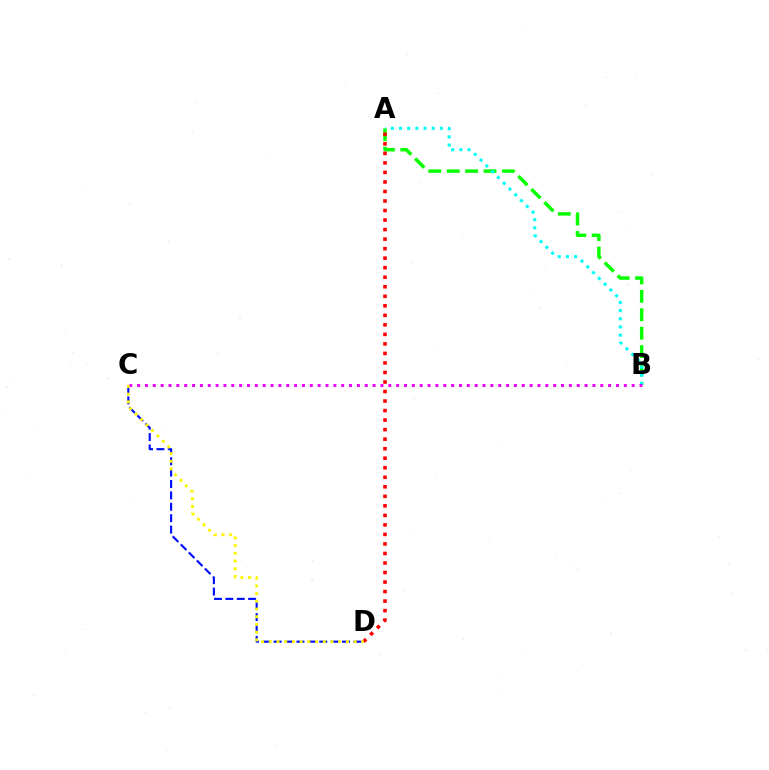{('C', 'D'): [{'color': '#0010ff', 'line_style': 'dashed', 'thickness': 1.55}, {'color': '#fcf500', 'line_style': 'dotted', 'thickness': 2.1}], ('A', 'B'): [{'color': '#08ff00', 'line_style': 'dashed', 'thickness': 2.5}, {'color': '#00fff6', 'line_style': 'dotted', 'thickness': 2.22}], ('A', 'D'): [{'color': '#ff0000', 'line_style': 'dotted', 'thickness': 2.59}], ('B', 'C'): [{'color': '#ee00ff', 'line_style': 'dotted', 'thickness': 2.13}]}